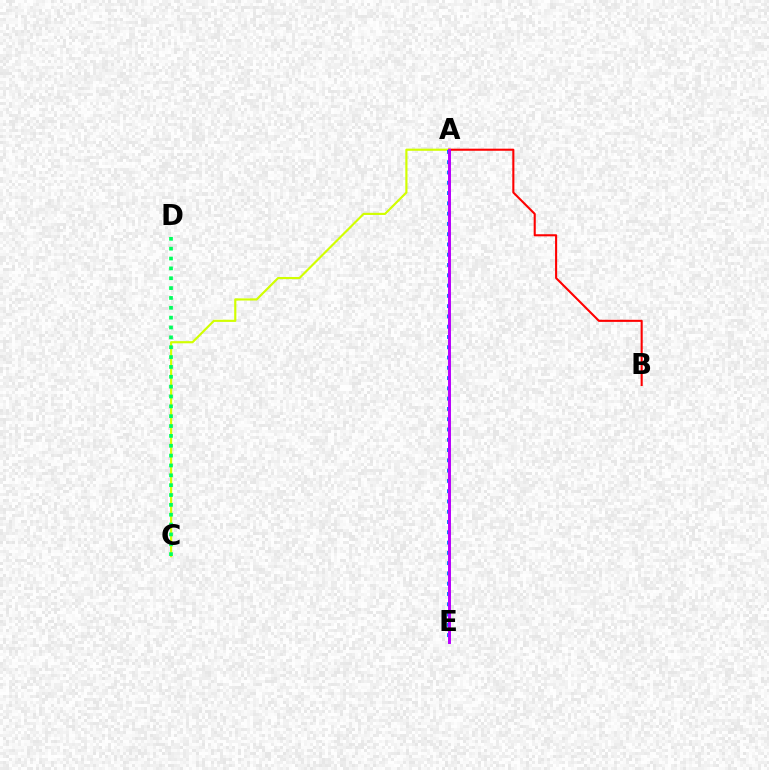{('A', 'C'): [{'color': '#d1ff00', 'line_style': 'solid', 'thickness': 1.55}], ('A', 'E'): [{'color': '#0074ff', 'line_style': 'dotted', 'thickness': 2.79}, {'color': '#b900ff', 'line_style': 'solid', 'thickness': 2.12}], ('A', 'B'): [{'color': '#ff0000', 'line_style': 'solid', 'thickness': 1.5}], ('C', 'D'): [{'color': '#00ff5c', 'line_style': 'dotted', 'thickness': 2.68}]}